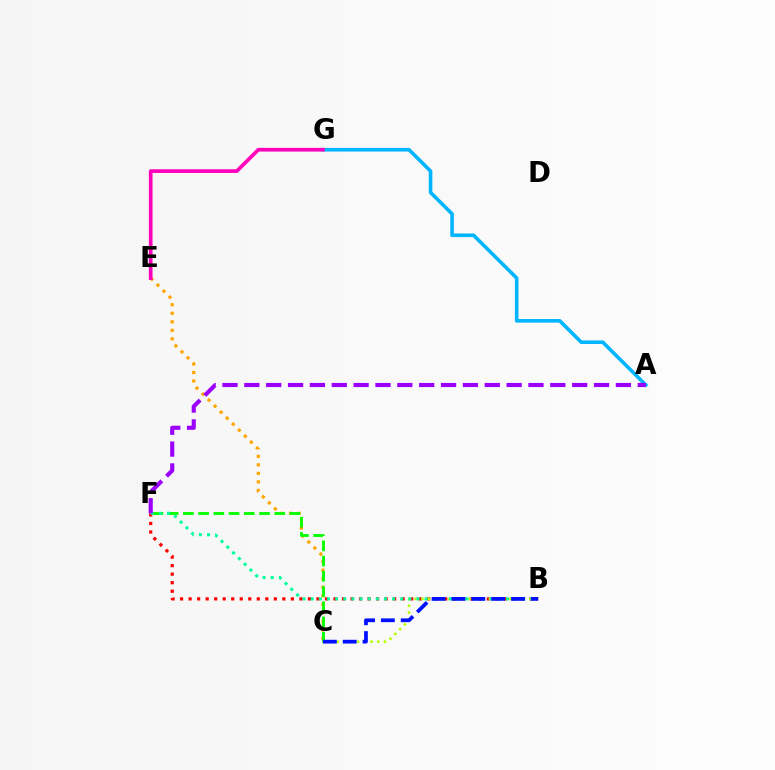{('C', 'E'): [{'color': '#ffa500', 'line_style': 'dotted', 'thickness': 2.31}], ('B', 'F'): [{'color': '#ff0000', 'line_style': 'dotted', 'thickness': 2.32}, {'color': '#00ff9d', 'line_style': 'dotted', 'thickness': 2.21}], ('C', 'F'): [{'color': '#08ff00', 'line_style': 'dashed', 'thickness': 2.07}], ('B', 'C'): [{'color': '#b3ff00', 'line_style': 'dotted', 'thickness': 1.84}, {'color': '#0010ff', 'line_style': 'dashed', 'thickness': 2.7}], ('A', 'G'): [{'color': '#00b5ff', 'line_style': 'solid', 'thickness': 2.59}], ('E', 'G'): [{'color': '#ff00bd', 'line_style': 'solid', 'thickness': 2.65}], ('A', 'F'): [{'color': '#9b00ff', 'line_style': 'dashed', 'thickness': 2.97}]}